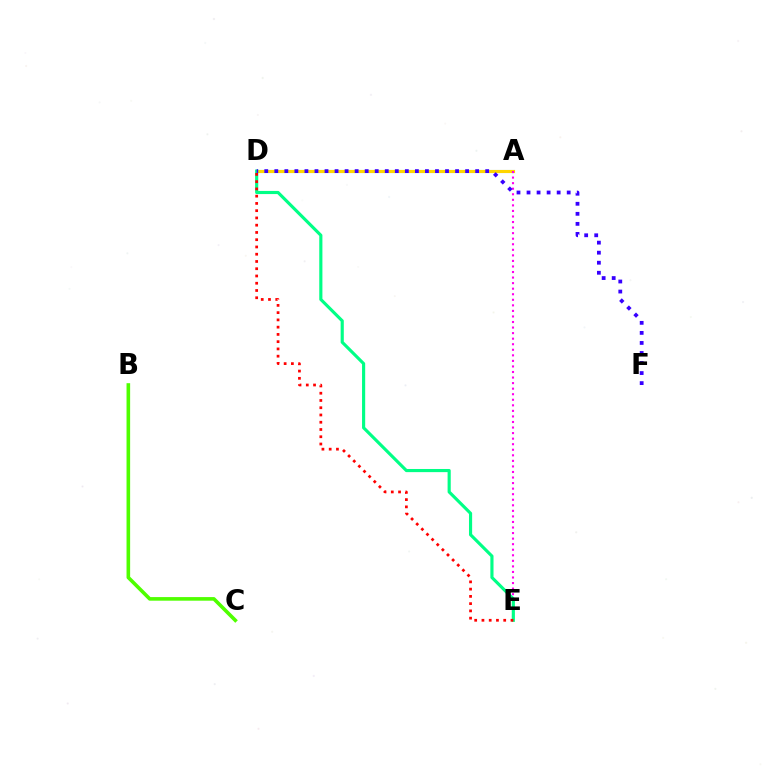{('A', 'D'): [{'color': '#009eff', 'line_style': 'solid', 'thickness': 2.2}, {'color': '#ffd500', 'line_style': 'solid', 'thickness': 2.22}], ('B', 'C'): [{'color': '#4fff00', 'line_style': 'solid', 'thickness': 2.59}], ('A', 'E'): [{'color': '#ff00ed', 'line_style': 'dotted', 'thickness': 1.51}], ('D', 'E'): [{'color': '#00ff86', 'line_style': 'solid', 'thickness': 2.26}, {'color': '#ff0000', 'line_style': 'dotted', 'thickness': 1.97}], ('D', 'F'): [{'color': '#3700ff', 'line_style': 'dotted', 'thickness': 2.73}]}